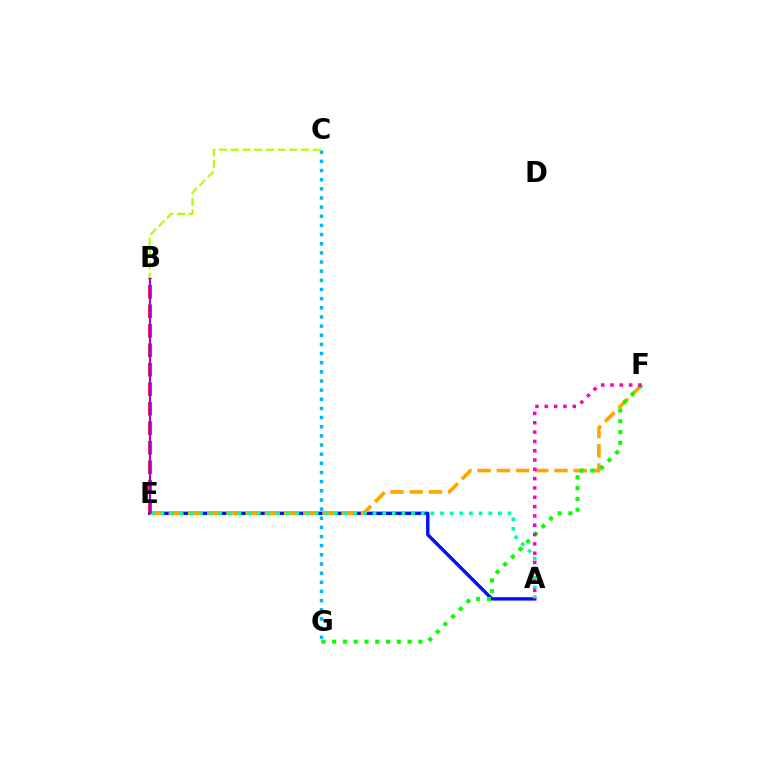{('A', 'E'): [{'color': '#0010ff', 'line_style': 'solid', 'thickness': 2.45}, {'color': '#00ff9d', 'line_style': 'dotted', 'thickness': 2.62}], ('E', 'F'): [{'color': '#ffa500', 'line_style': 'dashed', 'thickness': 2.61}], ('B', 'E'): [{'color': '#ff0000', 'line_style': 'dashed', 'thickness': 2.65}, {'color': '#9b00ff', 'line_style': 'solid', 'thickness': 1.54}], ('F', 'G'): [{'color': '#08ff00', 'line_style': 'dotted', 'thickness': 2.93}], ('C', 'G'): [{'color': '#00b5ff', 'line_style': 'dotted', 'thickness': 2.49}], ('A', 'F'): [{'color': '#ff00bd', 'line_style': 'dotted', 'thickness': 2.53}], ('B', 'C'): [{'color': '#b3ff00', 'line_style': 'dashed', 'thickness': 1.59}]}